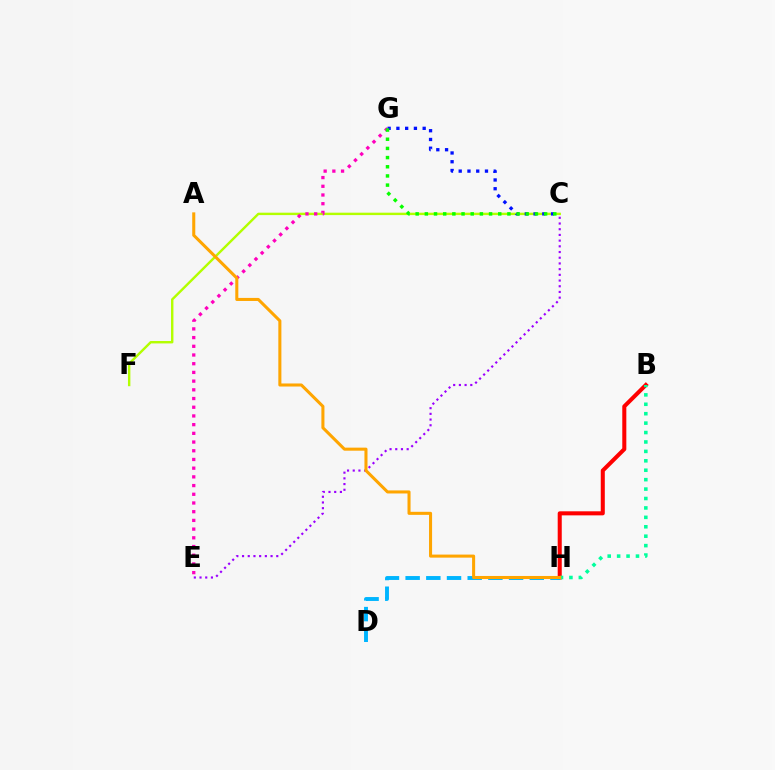{('C', 'E'): [{'color': '#9b00ff', 'line_style': 'dotted', 'thickness': 1.55}], ('C', 'F'): [{'color': '#b3ff00', 'line_style': 'solid', 'thickness': 1.73}], ('B', 'H'): [{'color': '#ff0000', 'line_style': 'solid', 'thickness': 2.91}, {'color': '#00ff9d', 'line_style': 'dotted', 'thickness': 2.56}], ('E', 'G'): [{'color': '#ff00bd', 'line_style': 'dotted', 'thickness': 2.37}], ('D', 'H'): [{'color': '#00b5ff', 'line_style': 'dashed', 'thickness': 2.81}], ('C', 'G'): [{'color': '#0010ff', 'line_style': 'dotted', 'thickness': 2.38}, {'color': '#08ff00', 'line_style': 'dotted', 'thickness': 2.49}], ('A', 'H'): [{'color': '#ffa500', 'line_style': 'solid', 'thickness': 2.2}]}